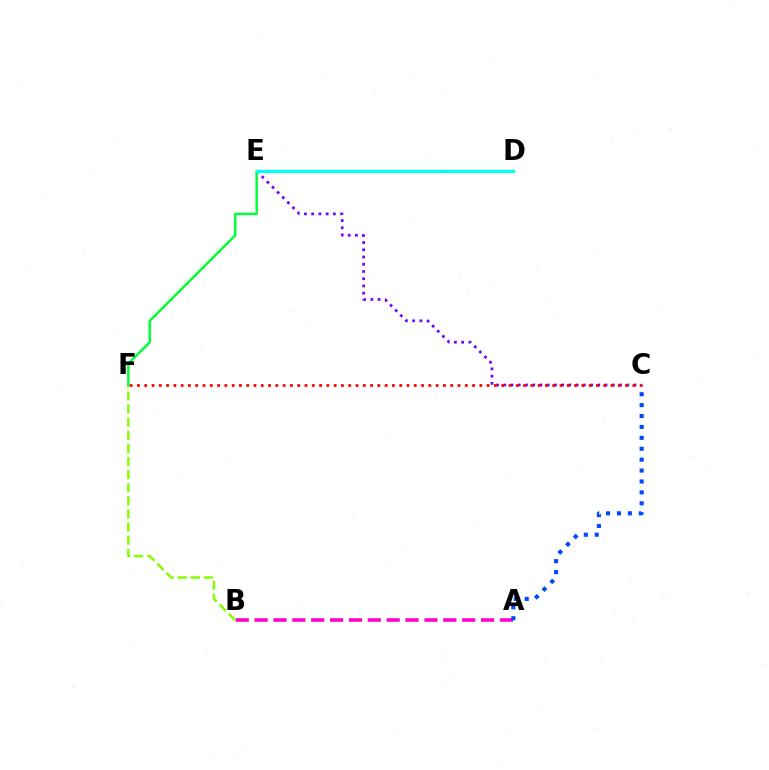{('A', 'B'): [{'color': '#ff00cf', 'line_style': 'dashed', 'thickness': 2.56}], ('B', 'F'): [{'color': '#84ff00', 'line_style': 'dashed', 'thickness': 1.78}], ('C', 'E'): [{'color': '#7200ff', 'line_style': 'dotted', 'thickness': 1.97}], ('D', 'F'): [{'color': '#00ff39', 'line_style': 'solid', 'thickness': 1.76}], ('D', 'E'): [{'color': '#ffbd00', 'line_style': 'solid', 'thickness': 2.12}, {'color': '#00fff6', 'line_style': 'solid', 'thickness': 2.24}], ('C', 'F'): [{'color': '#ff0000', 'line_style': 'dotted', 'thickness': 1.98}], ('A', 'C'): [{'color': '#004bff', 'line_style': 'dotted', 'thickness': 2.96}]}